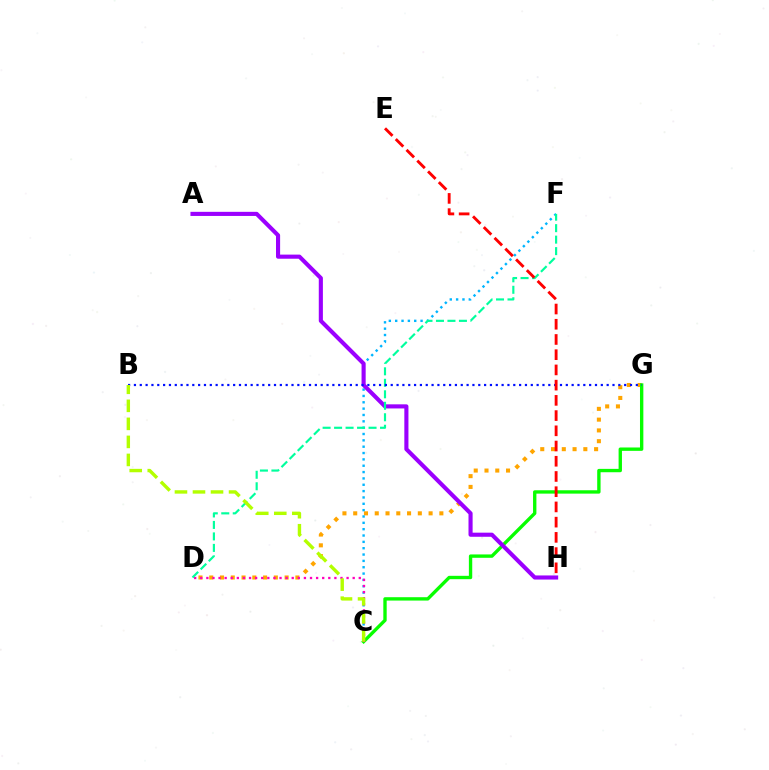{('D', 'G'): [{'color': '#ffa500', 'line_style': 'dotted', 'thickness': 2.93}], ('C', 'G'): [{'color': '#08ff00', 'line_style': 'solid', 'thickness': 2.42}], ('C', 'F'): [{'color': '#00b5ff', 'line_style': 'dotted', 'thickness': 1.72}], ('A', 'H'): [{'color': '#9b00ff', 'line_style': 'solid', 'thickness': 2.96}], ('C', 'D'): [{'color': '#ff00bd', 'line_style': 'dotted', 'thickness': 1.66}], ('D', 'F'): [{'color': '#00ff9d', 'line_style': 'dashed', 'thickness': 1.56}], ('B', 'G'): [{'color': '#0010ff', 'line_style': 'dotted', 'thickness': 1.59}], ('E', 'H'): [{'color': '#ff0000', 'line_style': 'dashed', 'thickness': 2.07}], ('B', 'C'): [{'color': '#b3ff00', 'line_style': 'dashed', 'thickness': 2.45}]}